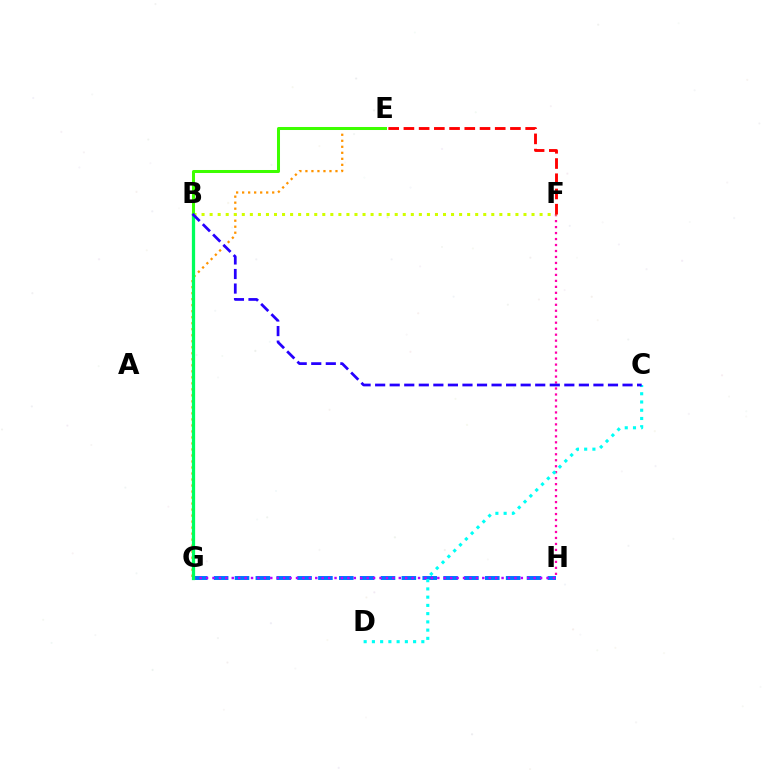{('G', 'H'): [{'color': '#0074ff', 'line_style': 'dashed', 'thickness': 2.83}, {'color': '#b900ff', 'line_style': 'dotted', 'thickness': 1.75}], ('F', 'H'): [{'color': '#ff00ac', 'line_style': 'dotted', 'thickness': 1.62}], ('E', 'G'): [{'color': '#ff9400', 'line_style': 'dotted', 'thickness': 1.63}], ('B', 'F'): [{'color': '#d1ff00', 'line_style': 'dotted', 'thickness': 2.19}], ('B', 'G'): [{'color': '#00ff5c', 'line_style': 'solid', 'thickness': 2.34}], ('B', 'E'): [{'color': '#3dff00', 'line_style': 'solid', 'thickness': 2.17}], ('C', 'D'): [{'color': '#00fff6', 'line_style': 'dotted', 'thickness': 2.24}], ('E', 'F'): [{'color': '#ff0000', 'line_style': 'dashed', 'thickness': 2.07}], ('B', 'C'): [{'color': '#2500ff', 'line_style': 'dashed', 'thickness': 1.98}]}